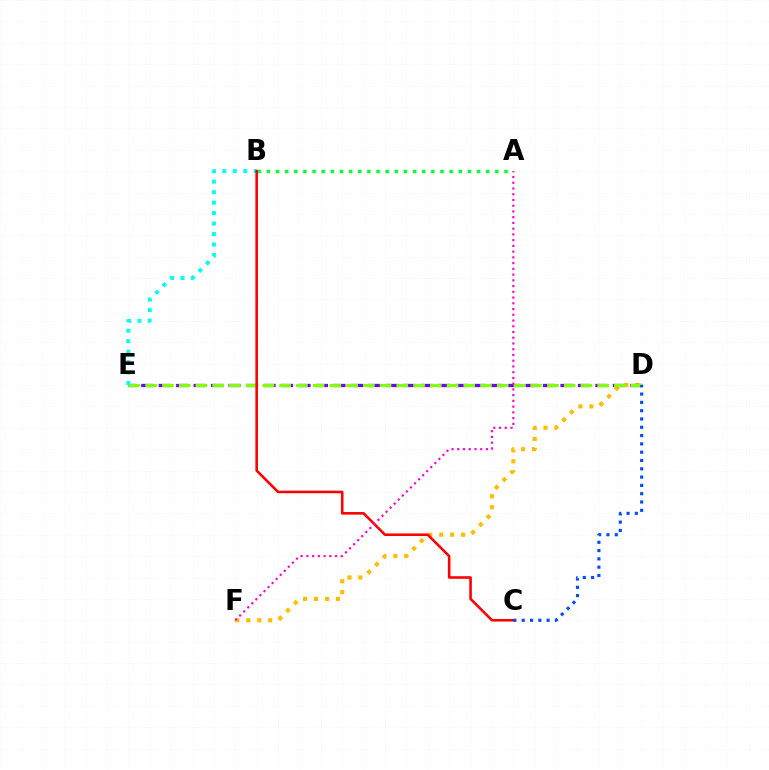{('A', 'B'): [{'color': '#00ff39', 'line_style': 'dotted', 'thickness': 2.48}], ('D', 'F'): [{'color': '#ffbd00', 'line_style': 'dotted', 'thickness': 2.97}], ('D', 'E'): [{'color': '#7200ff', 'line_style': 'dashed', 'thickness': 2.37}, {'color': '#84ff00', 'line_style': 'dashed', 'thickness': 2.27}], ('B', 'E'): [{'color': '#00fff6', 'line_style': 'dotted', 'thickness': 2.85}], ('B', 'C'): [{'color': '#ff0000', 'line_style': 'solid', 'thickness': 1.86}], ('A', 'F'): [{'color': '#ff00cf', 'line_style': 'dotted', 'thickness': 1.56}], ('C', 'D'): [{'color': '#004bff', 'line_style': 'dotted', 'thickness': 2.26}]}